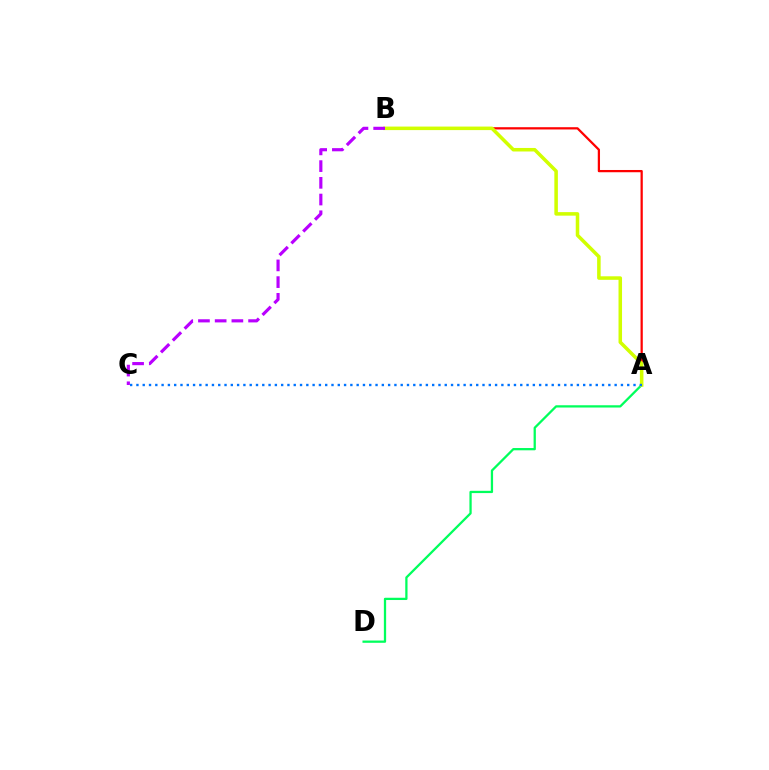{('A', 'B'): [{'color': '#ff0000', 'line_style': 'solid', 'thickness': 1.62}, {'color': '#d1ff00', 'line_style': 'solid', 'thickness': 2.54}], ('A', 'D'): [{'color': '#00ff5c', 'line_style': 'solid', 'thickness': 1.64}], ('A', 'C'): [{'color': '#0074ff', 'line_style': 'dotted', 'thickness': 1.71}], ('B', 'C'): [{'color': '#b900ff', 'line_style': 'dashed', 'thickness': 2.27}]}